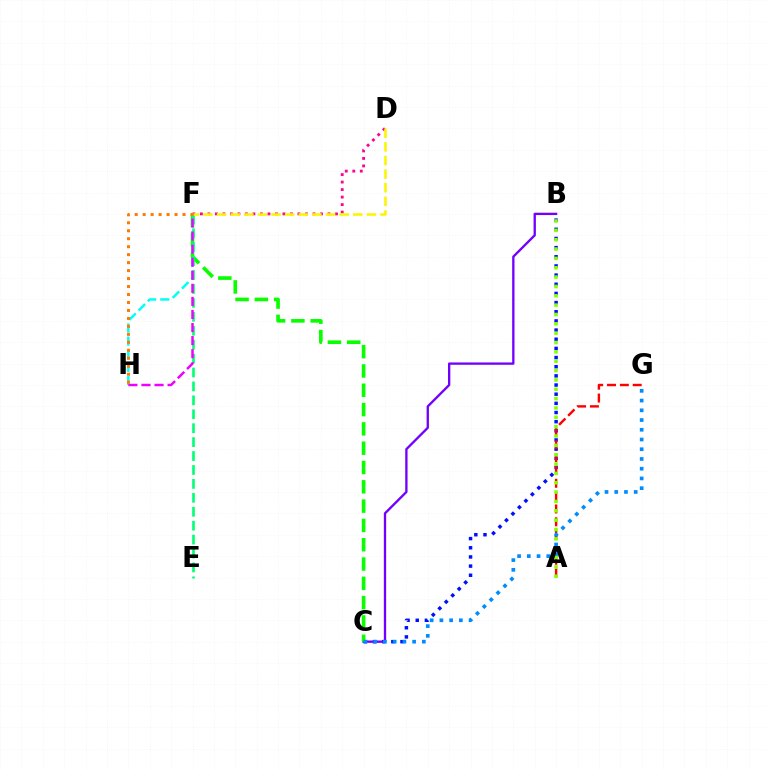{('B', 'C'): [{'color': '#0010ff', 'line_style': 'dotted', 'thickness': 2.49}, {'color': '#7200ff', 'line_style': 'solid', 'thickness': 1.68}], ('D', 'F'): [{'color': '#ff0094', 'line_style': 'dotted', 'thickness': 2.04}, {'color': '#fcf500', 'line_style': 'dashed', 'thickness': 1.85}], ('A', 'G'): [{'color': '#ff0000', 'line_style': 'dashed', 'thickness': 1.74}], ('C', 'F'): [{'color': '#08ff00', 'line_style': 'dashed', 'thickness': 2.62}], ('C', 'G'): [{'color': '#008cff', 'line_style': 'dotted', 'thickness': 2.64}], ('E', 'F'): [{'color': '#00ff74', 'line_style': 'dashed', 'thickness': 1.89}], ('F', 'H'): [{'color': '#00fff6', 'line_style': 'dashed', 'thickness': 1.78}, {'color': '#ee00ff', 'line_style': 'dashed', 'thickness': 1.78}, {'color': '#ff7c00', 'line_style': 'dotted', 'thickness': 2.17}], ('A', 'B'): [{'color': '#84ff00', 'line_style': 'dotted', 'thickness': 2.54}]}